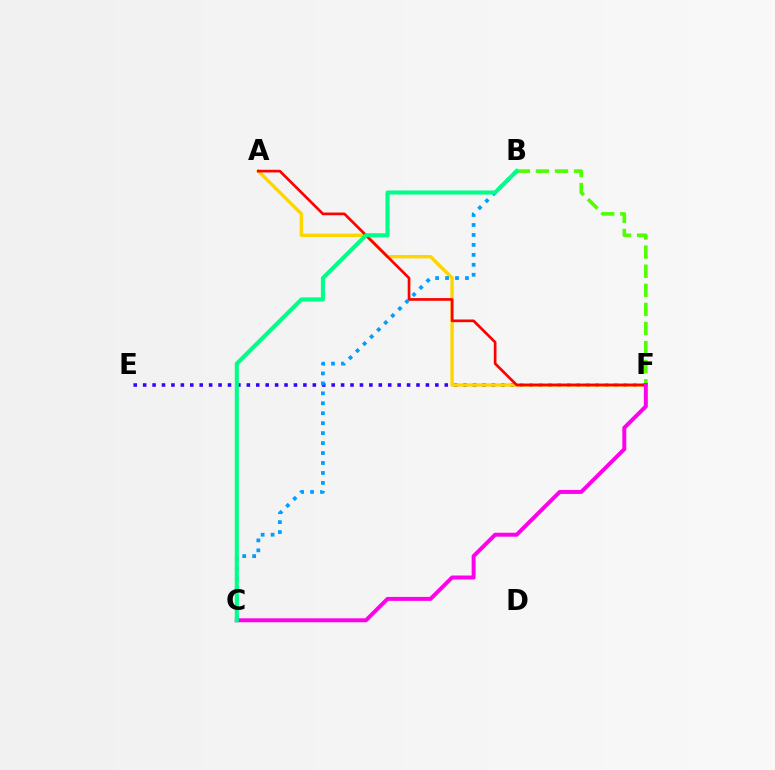{('E', 'F'): [{'color': '#3700ff', 'line_style': 'dotted', 'thickness': 2.56}], ('A', 'F'): [{'color': '#ffd500', 'line_style': 'solid', 'thickness': 2.45}, {'color': '#ff0000', 'line_style': 'solid', 'thickness': 1.93}], ('B', 'F'): [{'color': '#4fff00', 'line_style': 'dashed', 'thickness': 2.59}], ('C', 'F'): [{'color': '#ff00ed', 'line_style': 'solid', 'thickness': 2.85}], ('B', 'C'): [{'color': '#009eff', 'line_style': 'dotted', 'thickness': 2.7}, {'color': '#00ff86', 'line_style': 'solid', 'thickness': 2.94}]}